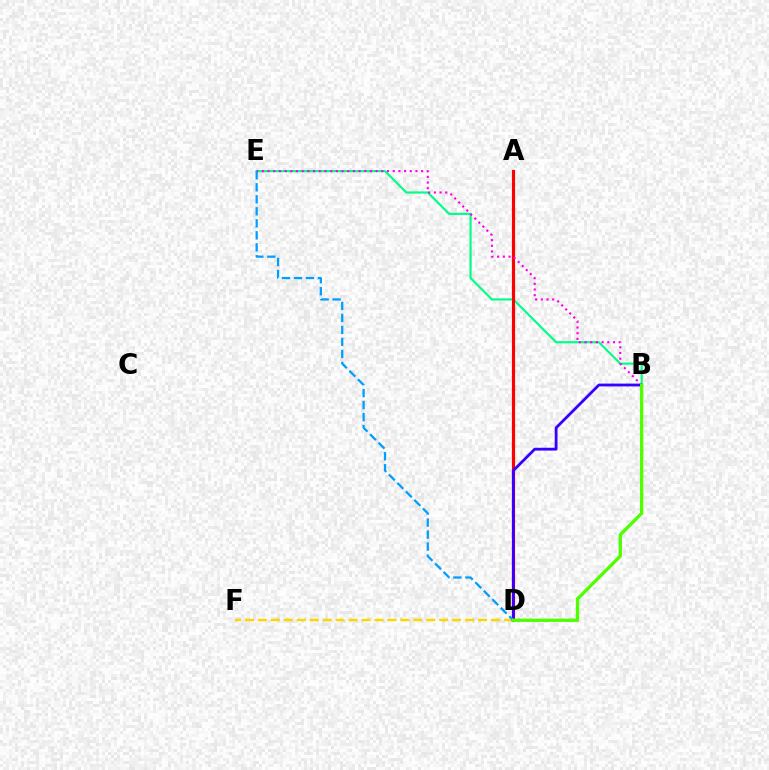{('D', 'F'): [{'color': '#ffd500', 'line_style': 'dashed', 'thickness': 1.76}], ('B', 'E'): [{'color': '#00ff86', 'line_style': 'solid', 'thickness': 1.55}, {'color': '#ff00ed', 'line_style': 'dotted', 'thickness': 1.55}], ('A', 'D'): [{'color': '#ff0000', 'line_style': 'solid', 'thickness': 2.26}], ('B', 'D'): [{'color': '#3700ff', 'line_style': 'solid', 'thickness': 2.02}, {'color': '#4fff00', 'line_style': 'solid', 'thickness': 2.39}], ('D', 'E'): [{'color': '#009eff', 'line_style': 'dashed', 'thickness': 1.63}]}